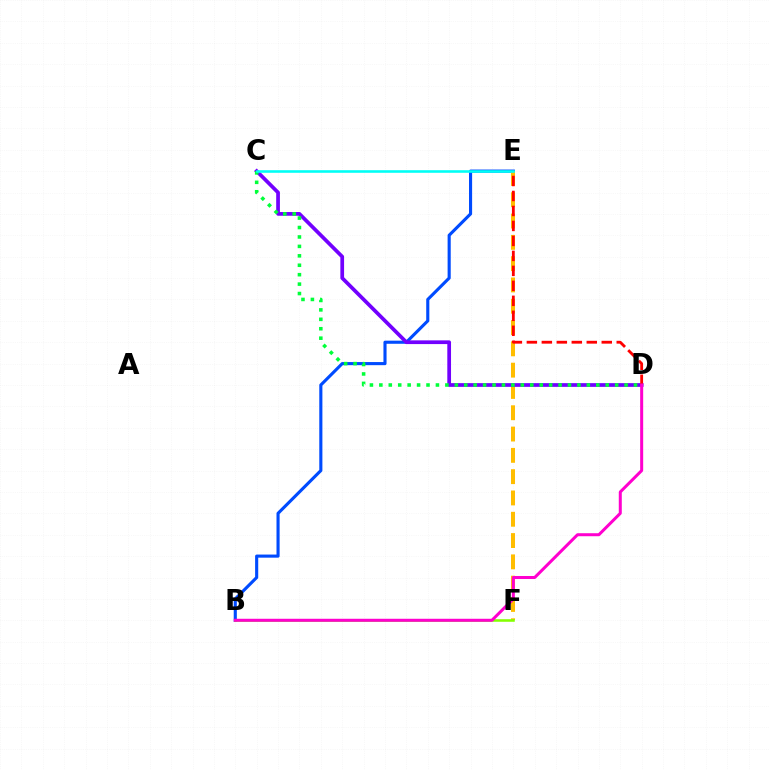{('B', 'E'): [{'color': '#004bff', 'line_style': 'solid', 'thickness': 2.24}], ('E', 'F'): [{'color': '#ffbd00', 'line_style': 'dashed', 'thickness': 2.89}], ('C', 'D'): [{'color': '#7200ff', 'line_style': 'solid', 'thickness': 2.68}, {'color': '#00ff39', 'line_style': 'dotted', 'thickness': 2.56}], ('D', 'E'): [{'color': '#ff0000', 'line_style': 'dashed', 'thickness': 2.04}], ('C', 'E'): [{'color': '#00fff6', 'line_style': 'solid', 'thickness': 1.86}], ('B', 'F'): [{'color': '#84ff00', 'line_style': 'solid', 'thickness': 1.85}], ('B', 'D'): [{'color': '#ff00cf', 'line_style': 'solid', 'thickness': 2.17}]}